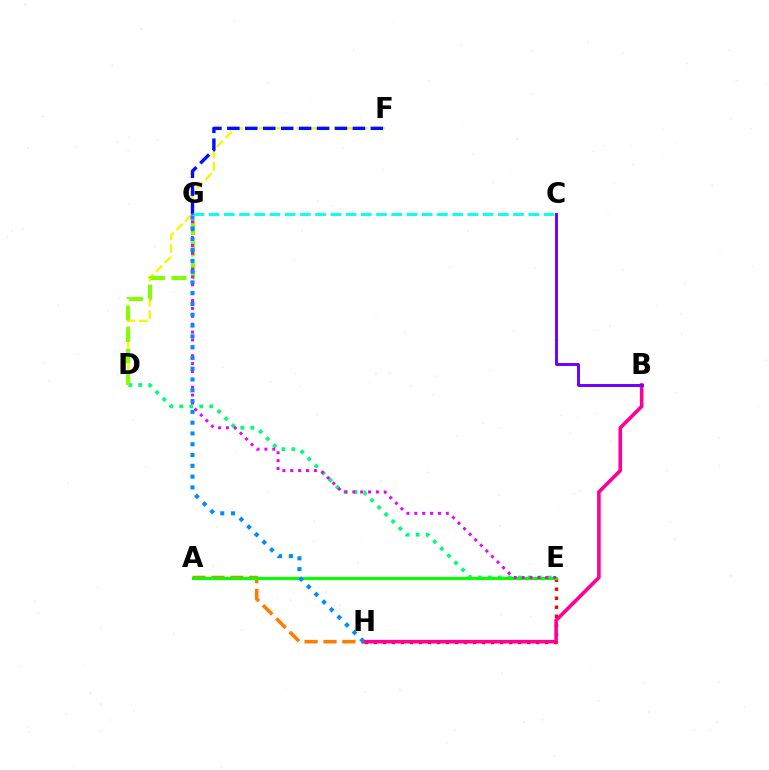{('D', 'F'): [{'color': '#fcf500', 'line_style': 'dashed', 'thickness': 1.7}], ('E', 'H'): [{'color': '#ff0000', 'line_style': 'dotted', 'thickness': 2.45}], ('A', 'H'): [{'color': '#ff7c00', 'line_style': 'dashed', 'thickness': 2.57}], ('D', 'E'): [{'color': '#00ff74', 'line_style': 'dotted', 'thickness': 2.71}], ('D', 'G'): [{'color': '#84ff00', 'line_style': 'dashed', 'thickness': 2.92}], ('B', 'H'): [{'color': '#ff0094', 'line_style': 'solid', 'thickness': 2.59}], ('A', 'E'): [{'color': '#08ff00', 'line_style': 'solid', 'thickness': 2.27}], ('F', 'G'): [{'color': '#0010ff', 'line_style': 'dashed', 'thickness': 2.44}], ('E', 'G'): [{'color': '#ee00ff', 'line_style': 'dotted', 'thickness': 2.14}], ('G', 'H'): [{'color': '#008cff', 'line_style': 'dotted', 'thickness': 2.93}], ('C', 'G'): [{'color': '#00fff6', 'line_style': 'dashed', 'thickness': 2.07}], ('B', 'C'): [{'color': '#7200ff', 'line_style': 'solid', 'thickness': 2.13}]}